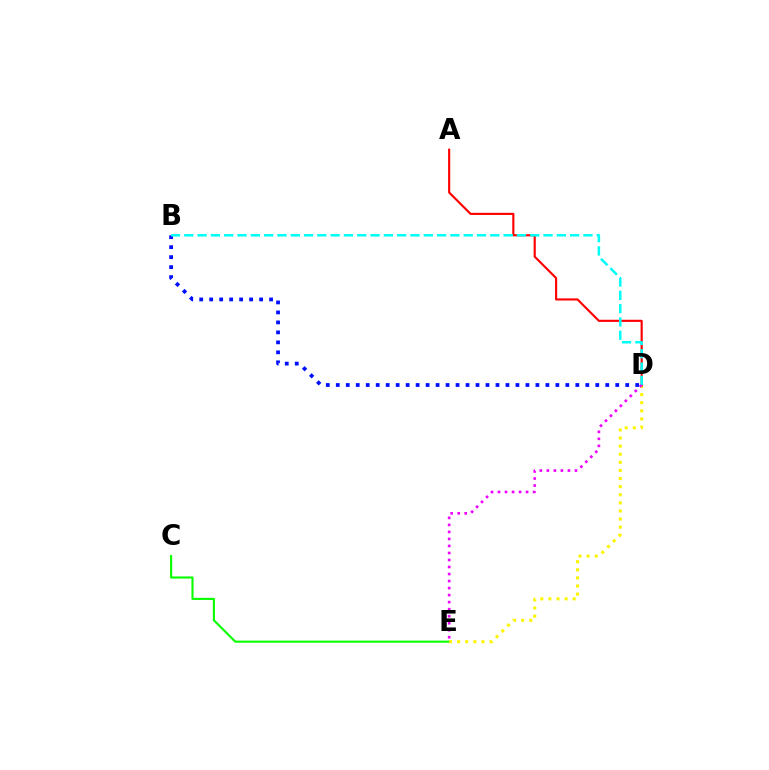{('C', 'E'): [{'color': '#08ff00', 'line_style': 'solid', 'thickness': 1.52}], ('D', 'E'): [{'color': '#fcf500', 'line_style': 'dotted', 'thickness': 2.2}, {'color': '#ee00ff', 'line_style': 'dotted', 'thickness': 1.91}], ('A', 'D'): [{'color': '#ff0000', 'line_style': 'solid', 'thickness': 1.54}], ('B', 'D'): [{'color': '#0010ff', 'line_style': 'dotted', 'thickness': 2.71}, {'color': '#00fff6', 'line_style': 'dashed', 'thickness': 1.81}]}